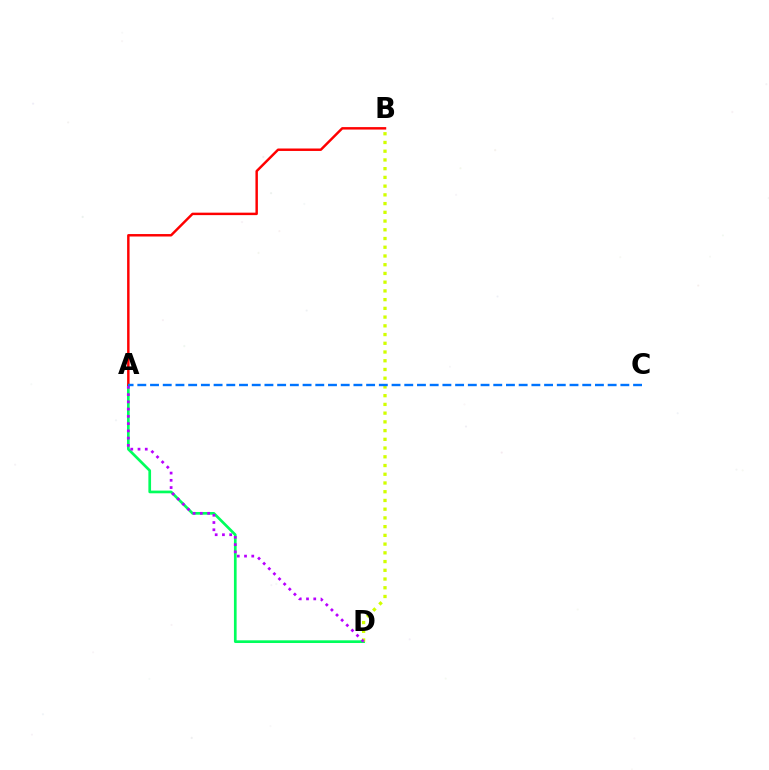{('A', 'D'): [{'color': '#00ff5c', 'line_style': 'solid', 'thickness': 1.94}, {'color': '#b900ff', 'line_style': 'dotted', 'thickness': 1.97}], ('A', 'B'): [{'color': '#ff0000', 'line_style': 'solid', 'thickness': 1.77}], ('B', 'D'): [{'color': '#d1ff00', 'line_style': 'dotted', 'thickness': 2.37}], ('A', 'C'): [{'color': '#0074ff', 'line_style': 'dashed', 'thickness': 1.73}]}